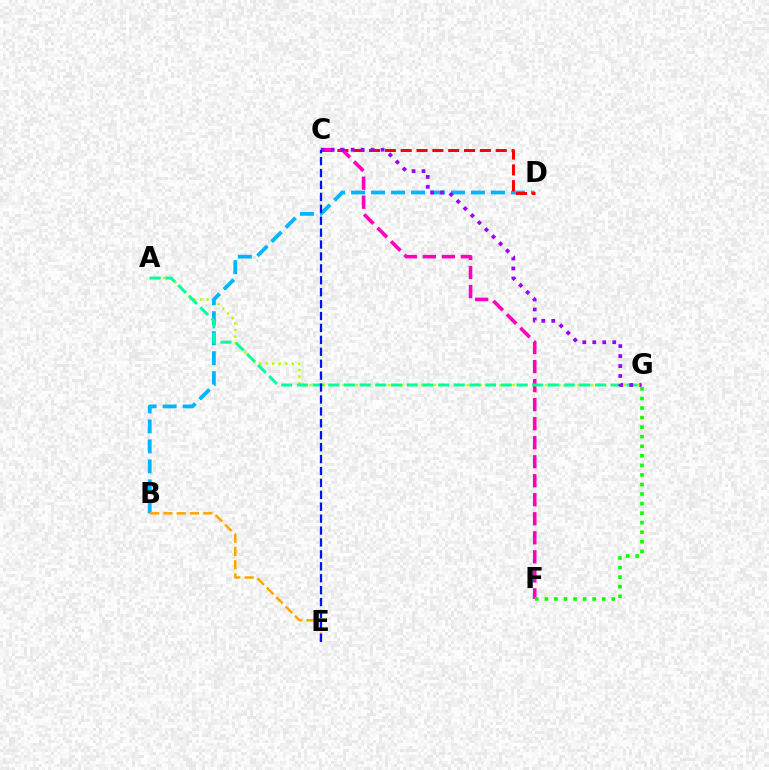{('A', 'G'): [{'color': '#b3ff00', 'line_style': 'dotted', 'thickness': 1.78}, {'color': '#00ff9d', 'line_style': 'dashed', 'thickness': 2.13}], ('B', 'D'): [{'color': '#00b5ff', 'line_style': 'dashed', 'thickness': 2.71}], ('C', 'D'): [{'color': '#ff0000', 'line_style': 'dashed', 'thickness': 2.15}], ('C', 'F'): [{'color': '#ff00bd', 'line_style': 'dashed', 'thickness': 2.58}], ('F', 'G'): [{'color': '#08ff00', 'line_style': 'dotted', 'thickness': 2.6}], ('C', 'G'): [{'color': '#9b00ff', 'line_style': 'dotted', 'thickness': 2.71}], ('B', 'E'): [{'color': '#ffa500', 'line_style': 'dashed', 'thickness': 1.8}], ('C', 'E'): [{'color': '#0010ff', 'line_style': 'dashed', 'thickness': 1.62}]}